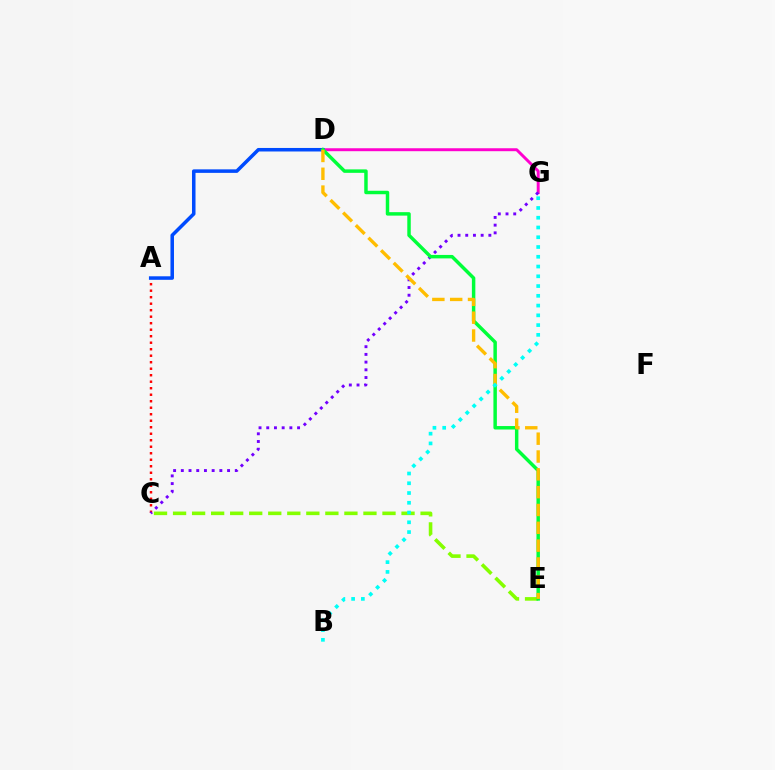{('A', 'C'): [{'color': '#ff0000', 'line_style': 'dotted', 'thickness': 1.77}], ('C', 'E'): [{'color': '#84ff00', 'line_style': 'dashed', 'thickness': 2.59}], ('D', 'G'): [{'color': '#ff00cf', 'line_style': 'solid', 'thickness': 2.12}], ('A', 'D'): [{'color': '#004bff', 'line_style': 'solid', 'thickness': 2.54}], ('C', 'G'): [{'color': '#7200ff', 'line_style': 'dotted', 'thickness': 2.09}], ('D', 'E'): [{'color': '#00ff39', 'line_style': 'solid', 'thickness': 2.49}, {'color': '#ffbd00', 'line_style': 'dashed', 'thickness': 2.42}], ('B', 'G'): [{'color': '#00fff6', 'line_style': 'dotted', 'thickness': 2.65}]}